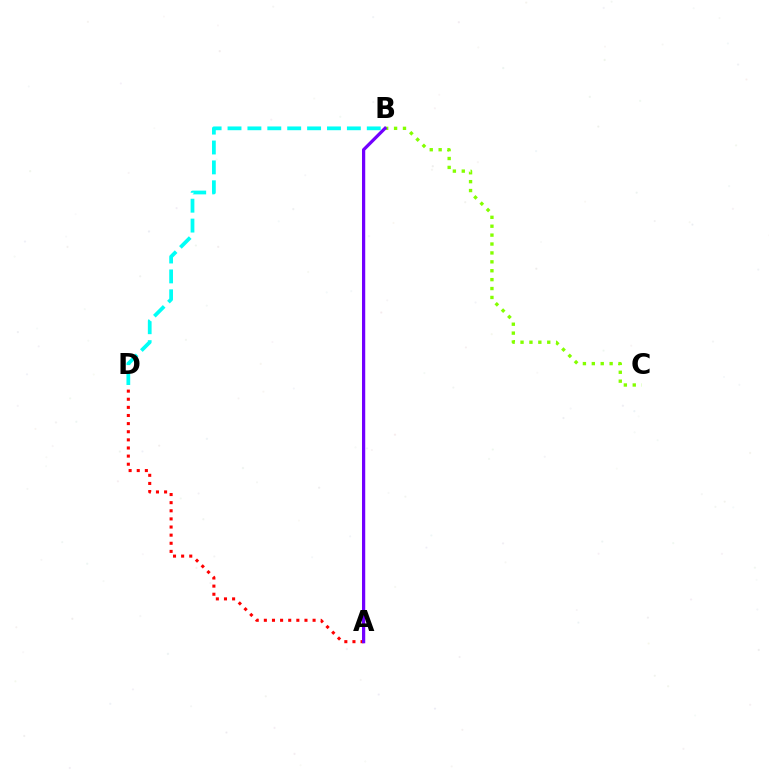{('A', 'D'): [{'color': '#ff0000', 'line_style': 'dotted', 'thickness': 2.21}], ('B', 'C'): [{'color': '#84ff00', 'line_style': 'dotted', 'thickness': 2.42}], ('A', 'B'): [{'color': '#7200ff', 'line_style': 'solid', 'thickness': 2.33}], ('B', 'D'): [{'color': '#00fff6', 'line_style': 'dashed', 'thickness': 2.7}]}